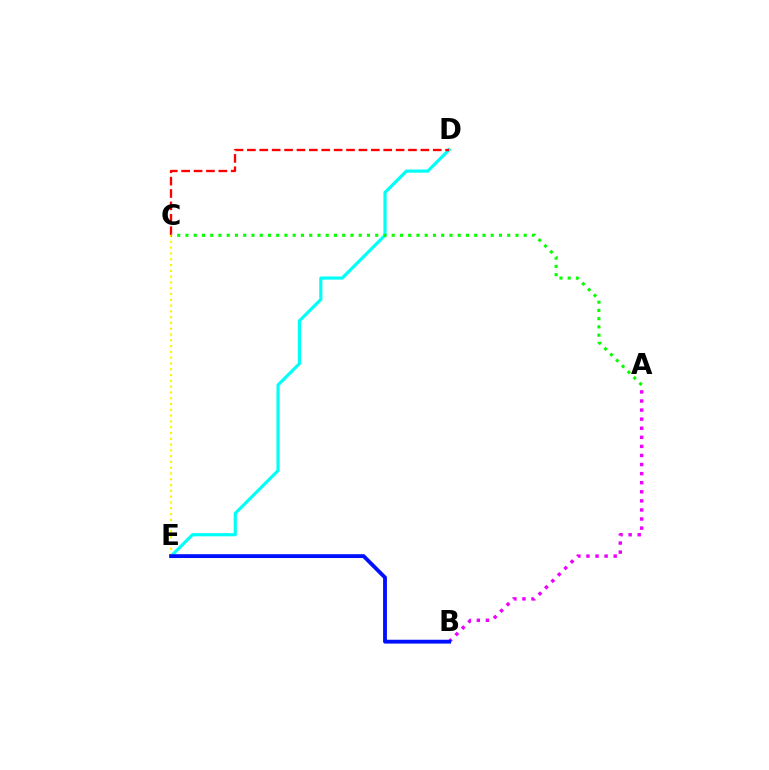{('D', 'E'): [{'color': '#00fff6', 'line_style': 'solid', 'thickness': 2.28}], ('C', 'E'): [{'color': '#fcf500', 'line_style': 'dotted', 'thickness': 1.57}], ('C', 'D'): [{'color': '#ff0000', 'line_style': 'dashed', 'thickness': 1.68}], ('A', 'B'): [{'color': '#ee00ff', 'line_style': 'dotted', 'thickness': 2.47}], ('A', 'C'): [{'color': '#08ff00', 'line_style': 'dotted', 'thickness': 2.24}], ('B', 'E'): [{'color': '#0010ff', 'line_style': 'solid', 'thickness': 2.77}]}